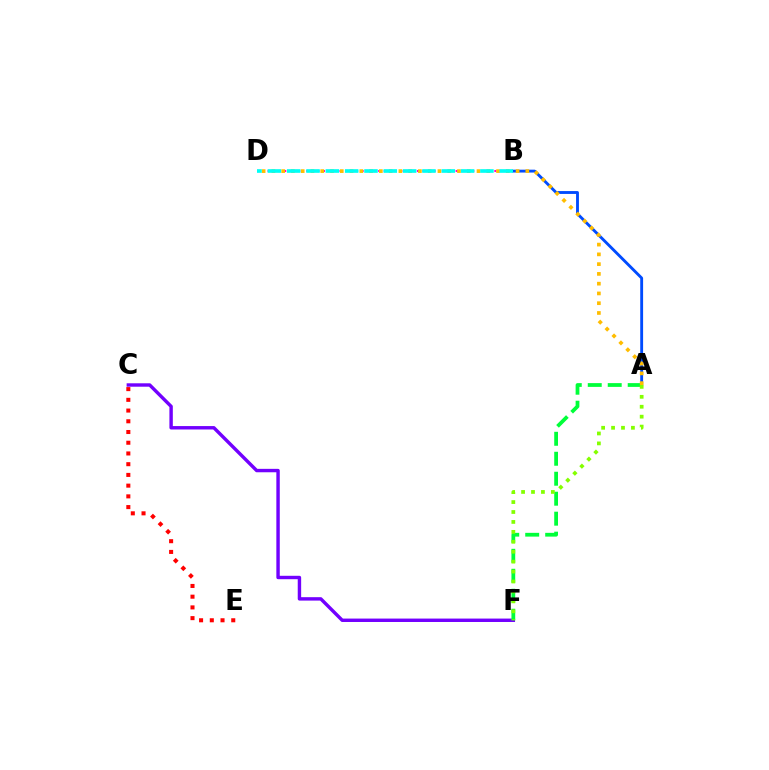{('A', 'B'): [{'color': '#004bff', 'line_style': 'solid', 'thickness': 2.06}], ('B', 'D'): [{'color': '#ff00cf', 'line_style': 'dotted', 'thickness': 1.5}, {'color': '#00fff6', 'line_style': 'dashed', 'thickness': 2.63}], ('C', 'F'): [{'color': '#7200ff', 'line_style': 'solid', 'thickness': 2.46}], ('A', 'F'): [{'color': '#00ff39', 'line_style': 'dashed', 'thickness': 2.71}, {'color': '#84ff00', 'line_style': 'dotted', 'thickness': 2.7}], ('C', 'E'): [{'color': '#ff0000', 'line_style': 'dotted', 'thickness': 2.91}], ('A', 'D'): [{'color': '#ffbd00', 'line_style': 'dotted', 'thickness': 2.65}]}